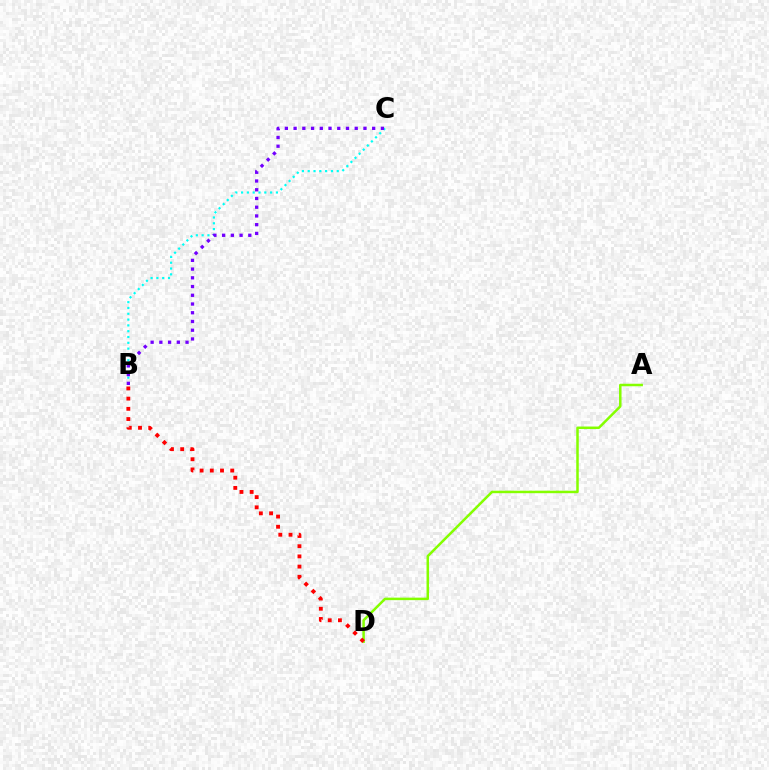{('A', 'D'): [{'color': '#84ff00', 'line_style': 'solid', 'thickness': 1.8}], ('B', 'C'): [{'color': '#00fff6', 'line_style': 'dotted', 'thickness': 1.58}, {'color': '#7200ff', 'line_style': 'dotted', 'thickness': 2.37}], ('B', 'D'): [{'color': '#ff0000', 'line_style': 'dotted', 'thickness': 2.77}]}